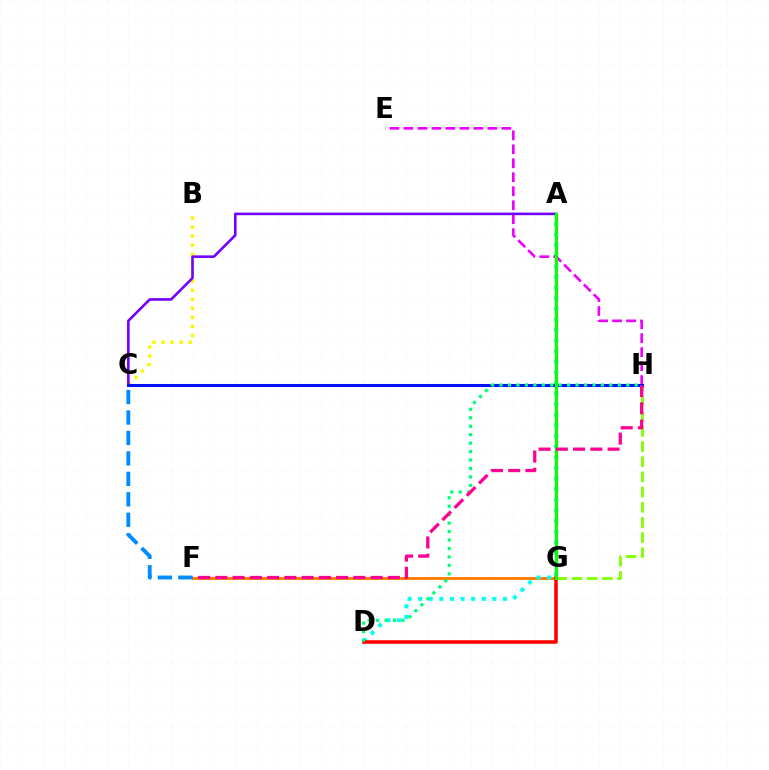{('F', 'G'): [{'color': '#ff7c00', 'line_style': 'solid', 'thickness': 2.09}], ('A', 'D'): [{'color': '#00fff6', 'line_style': 'dotted', 'thickness': 2.88}], ('D', 'G'): [{'color': '#ff0000', 'line_style': 'solid', 'thickness': 2.55}], ('B', 'C'): [{'color': '#fcf500', 'line_style': 'dotted', 'thickness': 2.46}], ('G', 'H'): [{'color': '#84ff00', 'line_style': 'dashed', 'thickness': 2.06}], ('E', 'H'): [{'color': '#ee00ff', 'line_style': 'dashed', 'thickness': 1.9}], ('A', 'C'): [{'color': '#7200ff', 'line_style': 'solid', 'thickness': 1.87}], ('C', 'H'): [{'color': '#0010ff', 'line_style': 'solid', 'thickness': 2.19}], ('D', 'H'): [{'color': '#00ff74', 'line_style': 'dotted', 'thickness': 2.3}], ('C', 'F'): [{'color': '#008cff', 'line_style': 'dashed', 'thickness': 2.78}], ('A', 'G'): [{'color': '#08ff00', 'line_style': 'solid', 'thickness': 2.28}], ('F', 'H'): [{'color': '#ff0094', 'line_style': 'dashed', 'thickness': 2.34}]}